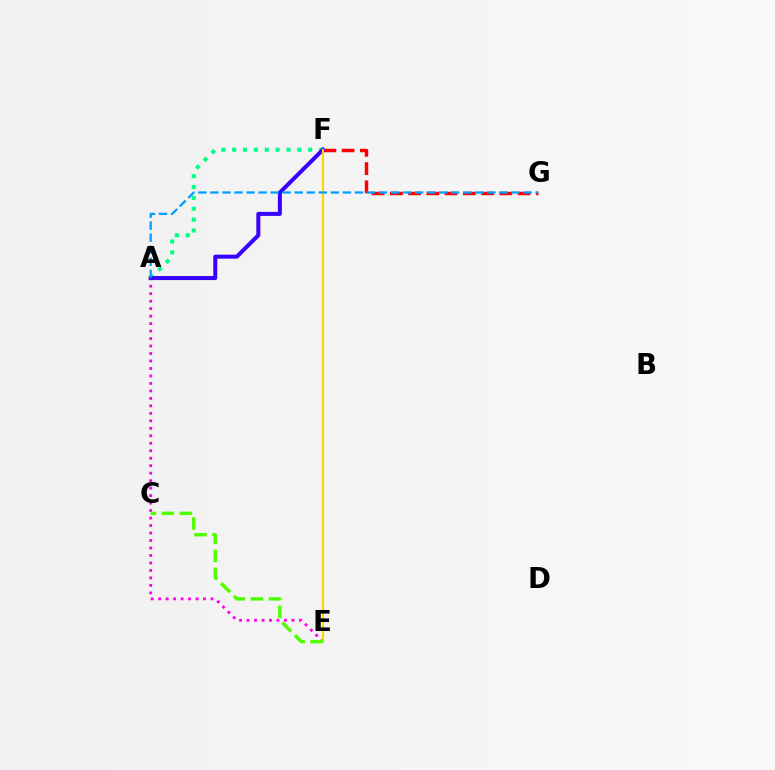{('A', 'E'): [{'color': '#ff00ed', 'line_style': 'dotted', 'thickness': 2.03}], ('A', 'F'): [{'color': '#00ff86', 'line_style': 'dotted', 'thickness': 2.95}, {'color': '#3700ff', 'line_style': 'solid', 'thickness': 2.89}], ('F', 'G'): [{'color': '#ff0000', 'line_style': 'dashed', 'thickness': 2.48}], ('E', 'F'): [{'color': '#ffd500', 'line_style': 'solid', 'thickness': 1.51}], ('A', 'G'): [{'color': '#009eff', 'line_style': 'dashed', 'thickness': 1.64}], ('C', 'E'): [{'color': '#4fff00', 'line_style': 'dashed', 'thickness': 2.44}]}